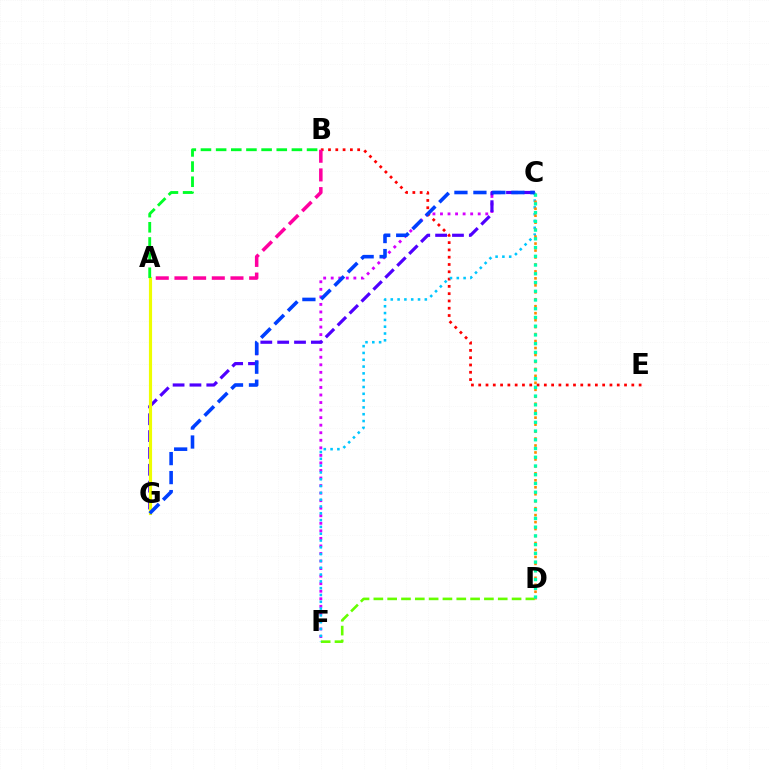{('C', 'F'): [{'color': '#d600ff', 'line_style': 'dotted', 'thickness': 2.05}, {'color': '#00c7ff', 'line_style': 'dotted', 'thickness': 1.85}], ('C', 'G'): [{'color': '#4f00ff', 'line_style': 'dashed', 'thickness': 2.29}, {'color': '#003fff', 'line_style': 'dashed', 'thickness': 2.58}], ('B', 'E'): [{'color': '#ff0000', 'line_style': 'dotted', 'thickness': 1.98}], ('D', 'F'): [{'color': '#66ff00', 'line_style': 'dashed', 'thickness': 1.88}], ('C', 'D'): [{'color': '#ff8800', 'line_style': 'dotted', 'thickness': 1.89}, {'color': '#00ffaf', 'line_style': 'dotted', 'thickness': 2.37}], ('A', 'B'): [{'color': '#ff00a0', 'line_style': 'dashed', 'thickness': 2.54}, {'color': '#00ff27', 'line_style': 'dashed', 'thickness': 2.06}], ('A', 'G'): [{'color': '#eeff00', 'line_style': 'solid', 'thickness': 2.27}]}